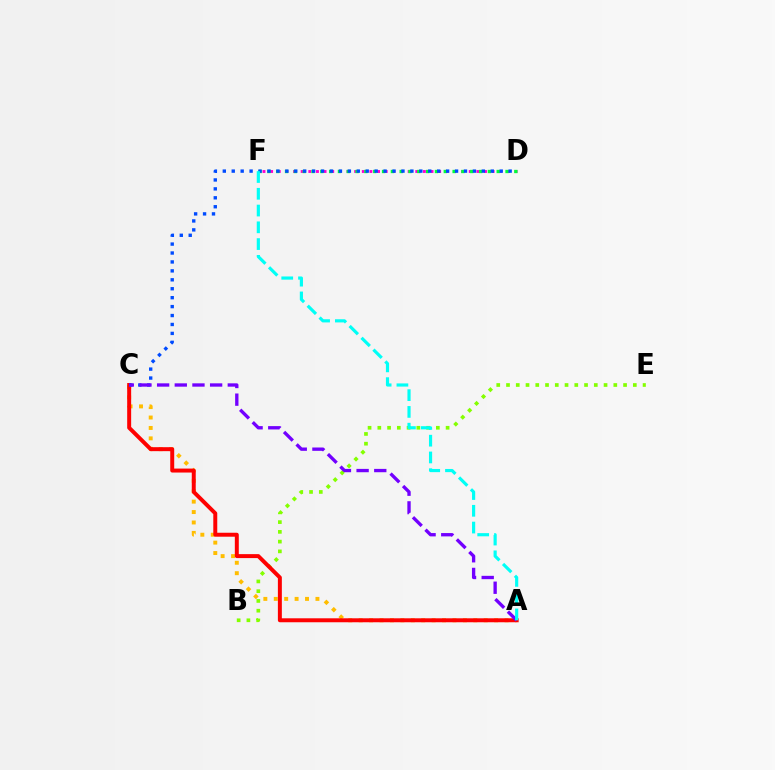{('A', 'C'): [{'color': '#ffbd00', 'line_style': 'dotted', 'thickness': 2.83}, {'color': '#ff0000', 'line_style': 'solid', 'thickness': 2.85}, {'color': '#7200ff', 'line_style': 'dashed', 'thickness': 2.4}], ('B', 'E'): [{'color': '#84ff00', 'line_style': 'dotted', 'thickness': 2.65}], ('D', 'F'): [{'color': '#ff00cf', 'line_style': 'dotted', 'thickness': 2.08}, {'color': '#00ff39', 'line_style': 'dotted', 'thickness': 2.4}], ('C', 'D'): [{'color': '#004bff', 'line_style': 'dotted', 'thickness': 2.43}], ('A', 'F'): [{'color': '#00fff6', 'line_style': 'dashed', 'thickness': 2.28}]}